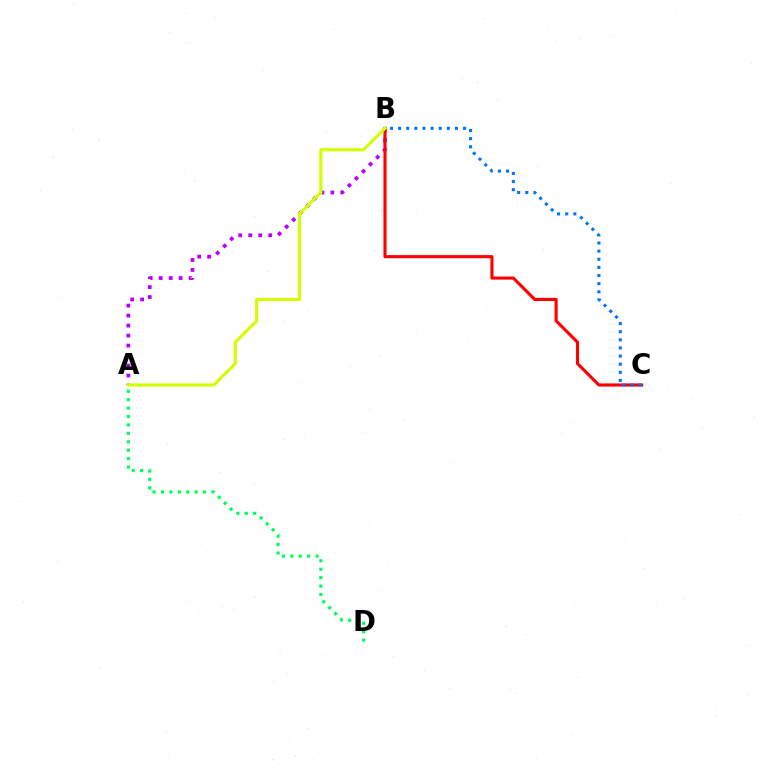{('A', 'B'): [{'color': '#b900ff', 'line_style': 'dotted', 'thickness': 2.71}, {'color': '#d1ff00', 'line_style': 'solid', 'thickness': 2.25}], ('B', 'C'): [{'color': '#ff0000', 'line_style': 'solid', 'thickness': 2.24}, {'color': '#0074ff', 'line_style': 'dotted', 'thickness': 2.21}], ('A', 'D'): [{'color': '#00ff5c', 'line_style': 'dotted', 'thickness': 2.29}]}